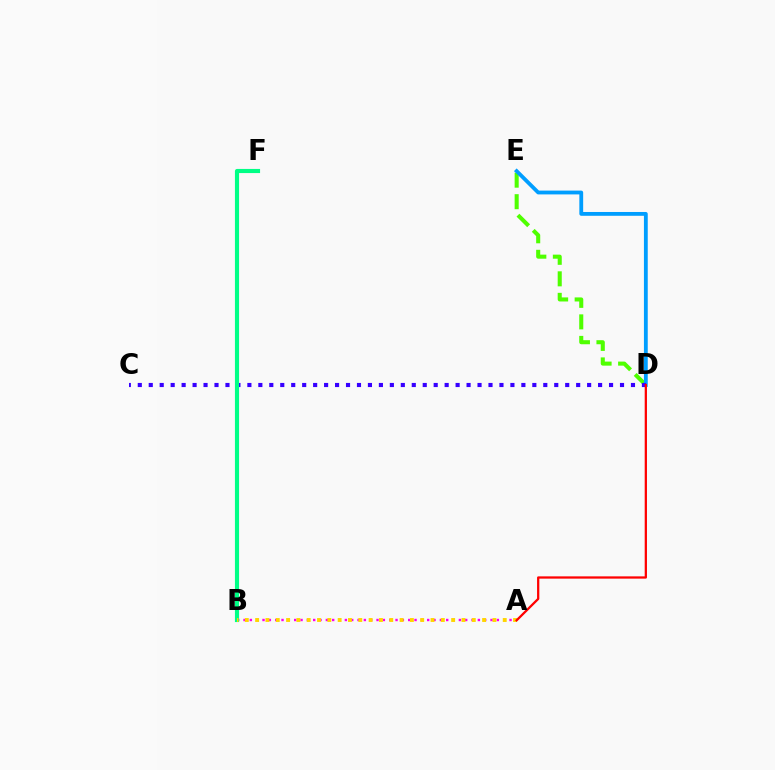{('D', 'E'): [{'color': '#4fff00', 'line_style': 'dashed', 'thickness': 2.92}, {'color': '#009eff', 'line_style': 'solid', 'thickness': 2.75}], ('A', 'B'): [{'color': '#ff00ed', 'line_style': 'dotted', 'thickness': 1.72}, {'color': '#ffd500', 'line_style': 'dotted', 'thickness': 2.8}], ('C', 'D'): [{'color': '#3700ff', 'line_style': 'dotted', 'thickness': 2.98}], ('B', 'F'): [{'color': '#00ff86', 'line_style': 'solid', 'thickness': 2.98}], ('A', 'D'): [{'color': '#ff0000', 'line_style': 'solid', 'thickness': 1.64}]}